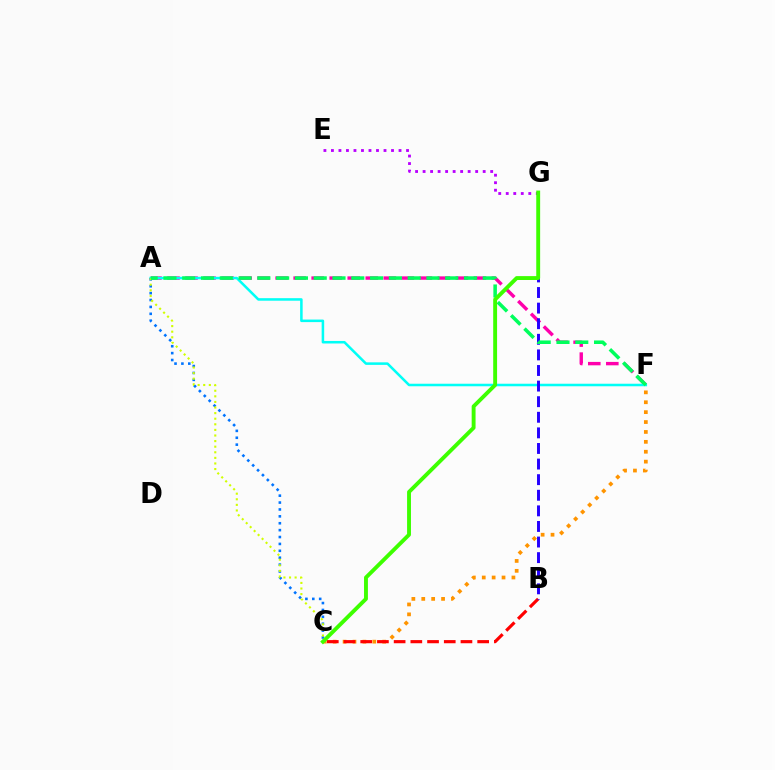{('A', 'F'): [{'color': '#ff00ac', 'line_style': 'dashed', 'thickness': 2.45}, {'color': '#00fff6', 'line_style': 'solid', 'thickness': 1.82}, {'color': '#00ff5c', 'line_style': 'dashed', 'thickness': 2.55}], ('E', 'G'): [{'color': '#b900ff', 'line_style': 'dotted', 'thickness': 2.04}], ('C', 'F'): [{'color': '#ff9400', 'line_style': 'dotted', 'thickness': 2.69}], ('A', 'C'): [{'color': '#0074ff', 'line_style': 'dotted', 'thickness': 1.87}, {'color': '#d1ff00', 'line_style': 'dotted', 'thickness': 1.52}], ('B', 'C'): [{'color': '#ff0000', 'line_style': 'dashed', 'thickness': 2.27}], ('B', 'G'): [{'color': '#2500ff', 'line_style': 'dashed', 'thickness': 2.12}], ('C', 'G'): [{'color': '#3dff00', 'line_style': 'solid', 'thickness': 2.8}]}